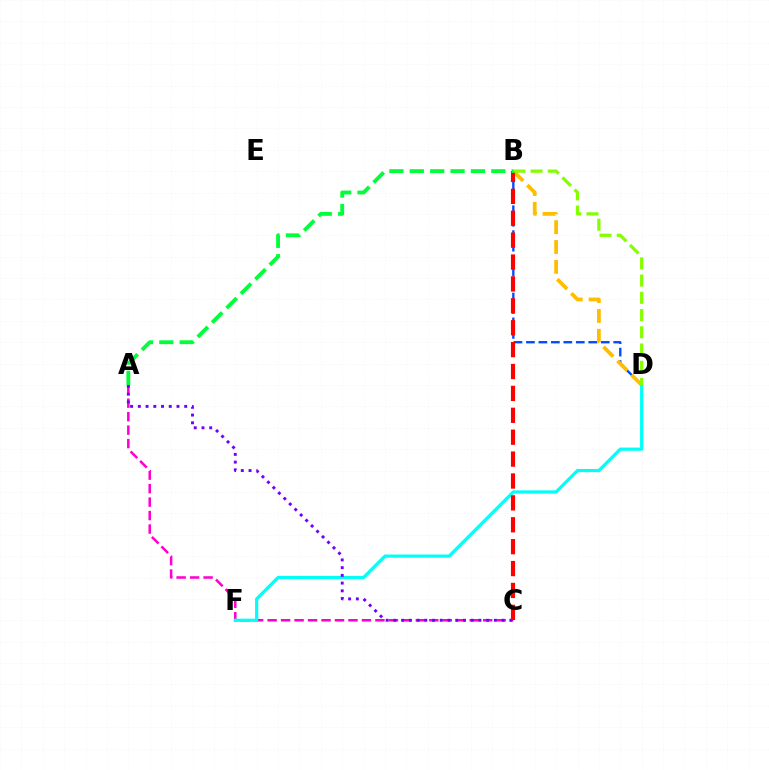{('A', 'C'): [{'color': '#ff00cf', 'line_style': 'dashed', 'thickness': 1.83}, {'color': '#7200ff', 'line_style': 'dotted', 'thickness': 2.1}], ('B', 'D'): [{'color': '#004bff', 'line_style': 'dashed', 'thickness': 1.69}, {'color': '#ffbd00', 'line_style': 'dashed', 'thickness': 2.7}, {'color': '#84ff00', 'line_style': 'dashed', 'thickness': 2.34}], ('D', 'F'): [{'color': '#00fff6', 'line_style': 'solid', 'thickness': 2.3}], ('B', 'C'): [{'color': '#ff0000', 'line_style': 'dashed', 'thickness': 2.97}], ('A', 'B'): [{'color': '#00ff39', 'line_style': 'dashed', 'thickness': 2.77}]}